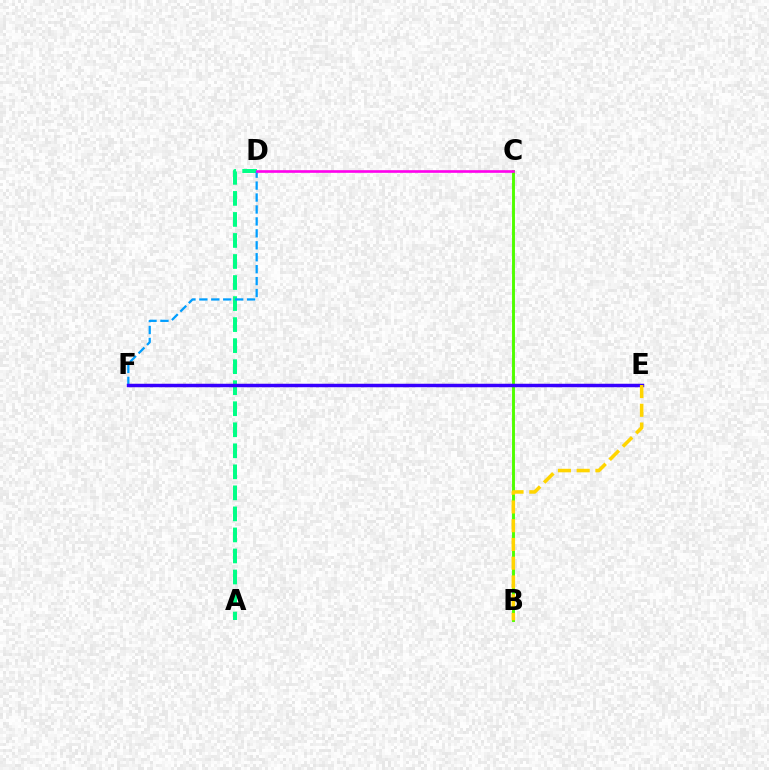{('B', 'C'): [{'color': '#4fff00', 'line_style': 'solid', 'thickness': 2.1}], ('E', 'F'): [{'color': '#ff0000', 'line_style': 'dashed', 'thickness': 2.21}, {'color': '#3700ff', 'line_style': 'solid', 'thickness': 2.49}], ('A', 'D'): [{'color': '#00ff86', 'line_style': 'dashed', 'thickness': 2.86}], ('D', 'F'): [{'color': '#009eff', 'line_style': 'dashed', 'thickness': 1.62}], ('B', 'E'): [{'color': '#ffd500', 'line_style': 'dashed', 'thickness': 2.55}], ('C', 'D'): [{'color': '#ff00ed', 'line_style': 'solid', 'thickness': 1.9}]}